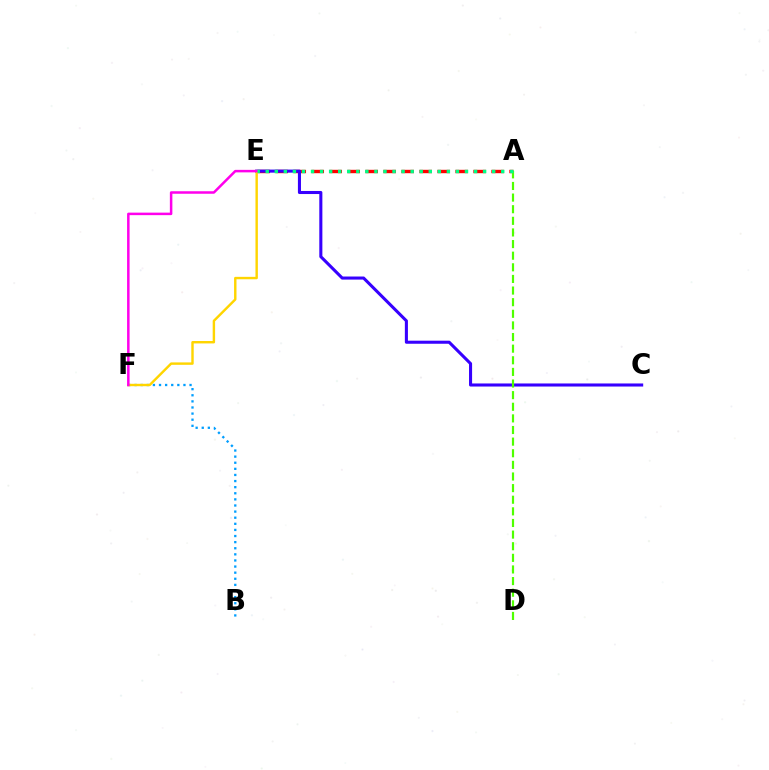{('A', 'E'): [{'color': '#ff0000', 'line_style': 'dashed', 'thickness': 2.44}, {'color': '#00ff86', 'line_style': 'dotted', 'thickness': 2.46}], ('B', 'F'): [{'color': '#009eff', 'line_style': 'dotted', 'thickness': 1.66}], ('C', 'E'): [{'color': '#3700ff', 'line_style': 'solid', 'thickness': 2.21}], ('A', 'D'): [{'color': '#4fff00', 'line_style': 'dashed', 'thickness': 1.58}], ('E', 'F'): [{'color': '#ffd500', 'line_style': 'solid', 'thickness': 1.74}, {'color': '#ff00ed', 'line_style': 'solid', 'thickness': 1.81}]}